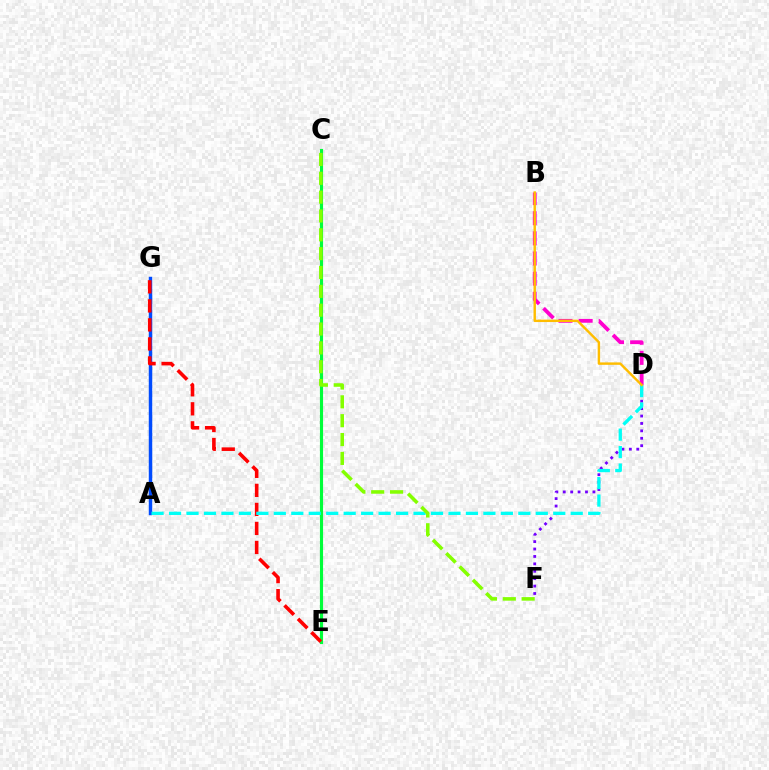{('A', 'G'): [{'color': '#004bff', 'line_style': 'solid', 'thickness': 2.48}], ('C', 'E'): [{'color': '#00ff39', 'line_style': 'solid', 'thickness': 2.25}], ('E', 'G'): [{'color': '#ff0000', 'line_style': 'dashed', 'thickness': 2.58}], ('B', 'D'): [{'color': '#ff00cf', 'line_style': 'dashed', 'thickness': 2.74}, {'color': '#ffbd00', 'line_style': 'solid', 'thickness': 1.75}], ('D', 'F'): [{'color': '#7200ff', 'line_style': 'dotted', 'thickness': 2.01}], ('A', 'D'): [{'color': '#00fff6', 'line_style': 'dashed', 'thickness': 2.37}], ('C', 'F'): [{'color': '#84ff00', 'line_style': 'dashed', 'thickness': 2.56}]}